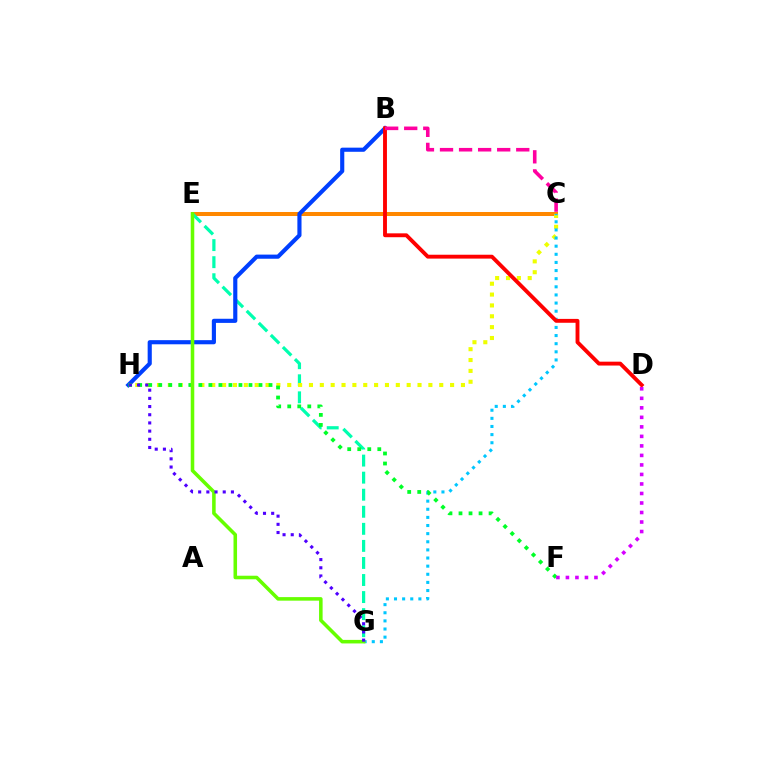{('C', 'E'): [{'color': '#ff8800', 'line_style': 'solid', 'thickness': 2.88}], ('E', 'G'): [{'color': '#00ffaf', 'line_style': 'dashed', 'thickness': 2.32}, {'color': '#66ff00', 'line_style': 'solid', 'thickness': 2.56}], ('C', 'H'): [{'color': '#eeff00', 'line_style': 'dotted', 'thickness': 2.95}], ('C', 'G'): [{'color': '#00c7ff', 'line_style': 'dotted', 'thickness': 2.21}], ('B', 'H'): [{'color': '#003fff', 'line_style': 'solid', 'thickness': 2.98}], ('F', 'H'): [{'color': '#00ff27', 'line_style': 'dotted', 'thickness': 2.72}], ('B', 'D'): [{'color': '#ff0000', 'line_style': 'solid', 'thickness': 2.79}], ('D', 'F'): [{'color': '#d600ff', 'line_style': 'dotted', 'thickness': 2.59}], ('B', 'C'): [{'color': '#ff00a0', 'line_style': 'dashed', 'thickness': 2.59}], ('G', 'H'): [{'color': '#4f00ff', 'line_style': 'dotted', 'thickness': 2.22}]}